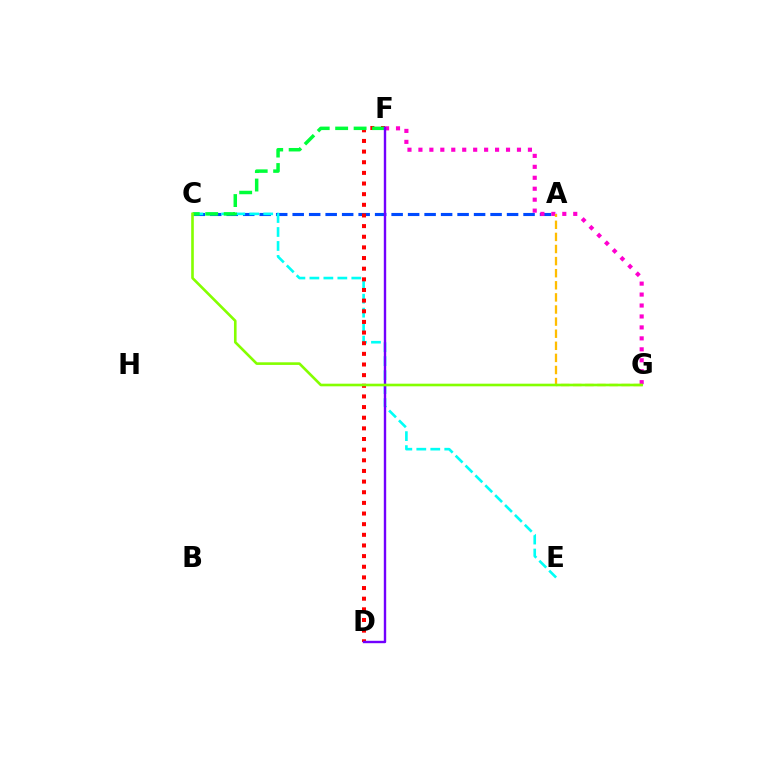{('A', 'C'): [{'color': '#004bff', 'line_style': 'dashed', 'thickness': 2.24}], ('F', 'G'): [{'color': '#ff00cf', 'line_style': 'dotted', 'thickness': 2.98}], ('C', 'E'): [{'color': '#00fff6', 'line_style': 'dashed', 'thickness': 1.9}], ('D', 'F'): [{'color': '#ff0000', 'line_style': 'dotted', 'thickness': 2.89}, {'color': '#7200ff', 'line_style': 'solid', 'thickness': 1.72}], ('A', 'G'): [{'color': '#ffbd00', 'line_style': 'dashed', 'thickness': 1.64}], ('C', 'F'): [{'color': '#00ff39', 'line_style': 'dashed', 'thickness': 2.51}], ('C', 'G'): [{'color': '#84ff00', 'line_style': 'solid', 'thickness': 1.89}]}